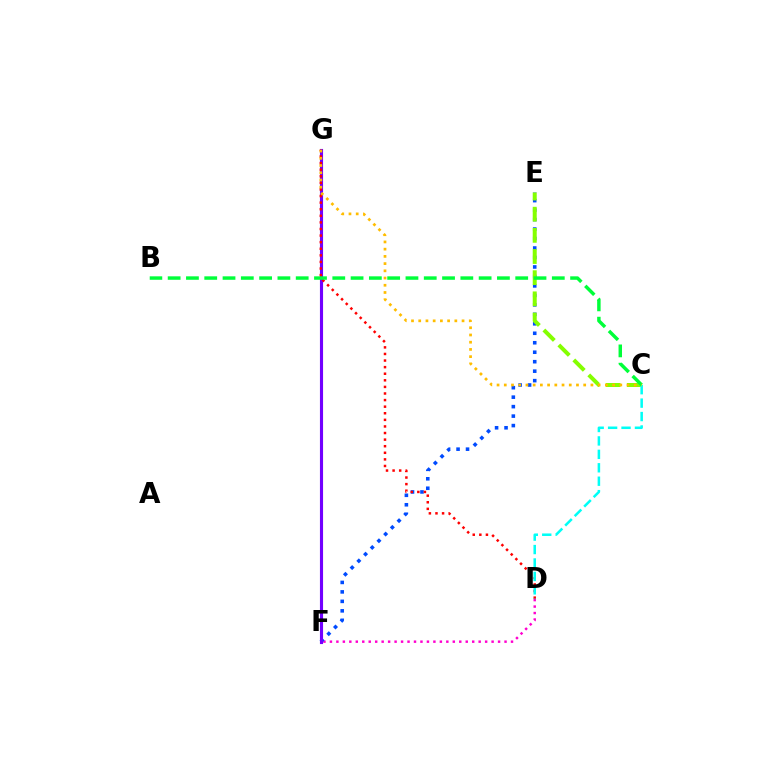{('D', 'F'): [{'color': '#ff00cf', 'line_style': 'dotted', 'thickness': 1.76}], ('E', 'F'): [{'color': '#004bff', 'line_style': 'dotted', 'thickness': 2.57}], ('C', 'E'): [{'color': '#84ff00', 'line_style': 'dashed', 'thickness': 2.87}], ('F', 'G'): [{'color': '#7200ff', 'line_style': 'solid', 'thickness': 2.24}], ('D', 'G'): [{'color': '#ff0000', 'line_style': 'dotted', 'thickness': 1.79}], ('C', 'D'): [{'color': '#00fff6', 'line_style': 'dashed', 'thickness': 1.82}], ('B', 'C'): [{'color': '#00ff39', 'line_style': 'dashed', 'thickness': 2.49}], ('C', 'G'): [{'color': '#ffbd00', 'line_style': 'dotted', 'thickness': 1.96}]}